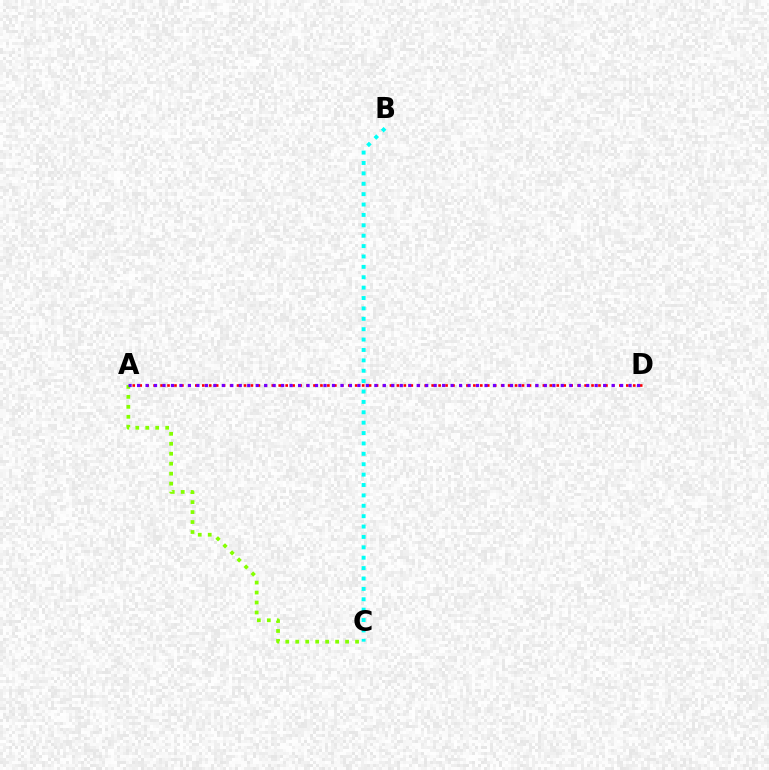{('A', 'C'): [{'color': '#84ff00', 'line_style': 'dotted', 'thickness': 2.71}], ('A', 'D'): [{'color': '#ff0000', 'line_style': 'dotted', 'thickness': 1.89}, {'color': '#7200ff', 'line_style': 'dotted', 'thickness': 2.3}], ('B', 'C'): [{'color': '#00fff6', 'line_style': 'dotted', 'thickness': 2.82}]}